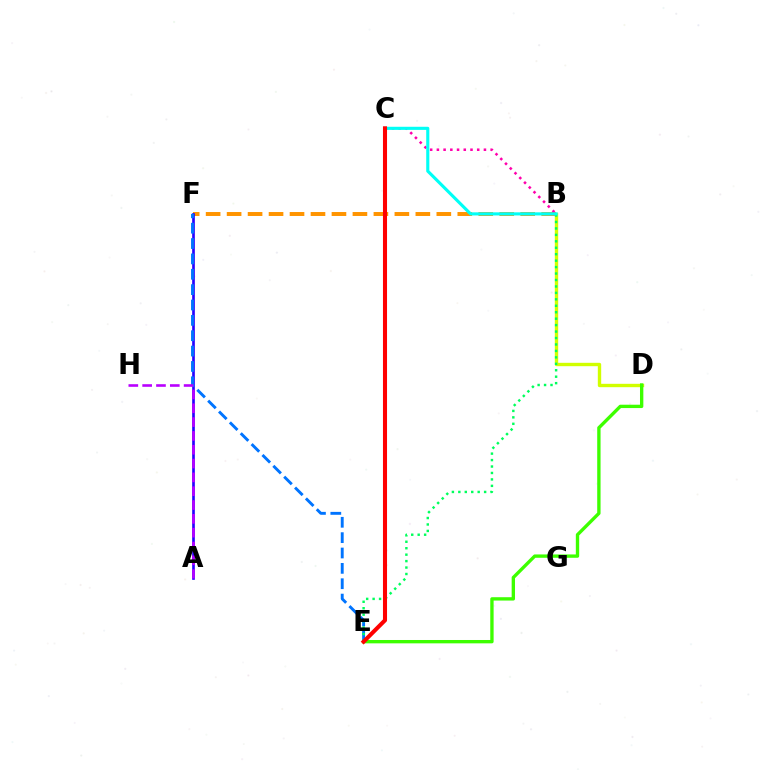{('B', 'F'): [{'color': '#ff9400', 'line_style': 'dashed', 'thickness': 2.85}], ('B', 'D'): [{'color': '#d1ff00', 'line_style': 'solid', 'thickness': 2.43}], ('A', 'F'): [{'color': '#2500ff', 'line_style': 'solid', 'thickness': 1.91}], ('E', 'F'): [{'color': '#0074ff', 'line_style': 'dashed', 'thickness': 2.09}], ('B', 'E'): [{'color': '#00ff5c', 'line_style': 'dotted', 'thickness': 1.75}], ('B', 'C'): [{'color': '#ff00ac', 'line_style': 'dotted', 'thickness': 1.83}, {'color': '#00fff6', 'line_style': 'solid', 'thickness': 2.24}], ('D', 'E'): [{'color': '#3dff00', 'line_style': 'solid', 'thickness': 2.41}], ('C', 'E'): [{'color': '#ff0000', 'line_style': 'solid', 'thickness': 2.93}], ('A', 'H'): [{'color': '#b900ff', 'line_style': 'dashed', 'thickness': 1.88}]}